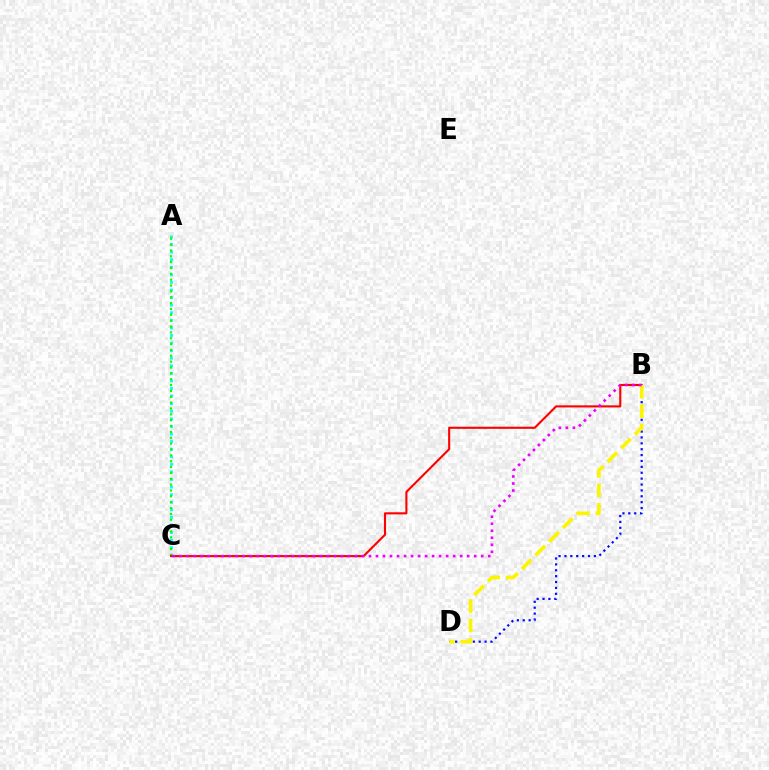{('B', 'D'): [{'color': '#0010ff', 'line_style': 'dotted', 'thickness': 1.6}, {'color': '#fcf500', 'line_style': 'dashed', 'thickness': 2.63}], ('A', 'C'): [{'color': '#00fff6', 'line_style': 'dotted', 'thickness': 2.06}, {'color': '#08ff00', 'line_style': 'dotted', 'thickness': 1.59}], ('B', 'C'): [{'color': '#ff0000', 'line_style': 'solid', 'thickness': 1.52}, {'color': '#ee00ff', 'line_style': 'dotted', 'thickness': 1.91}]}